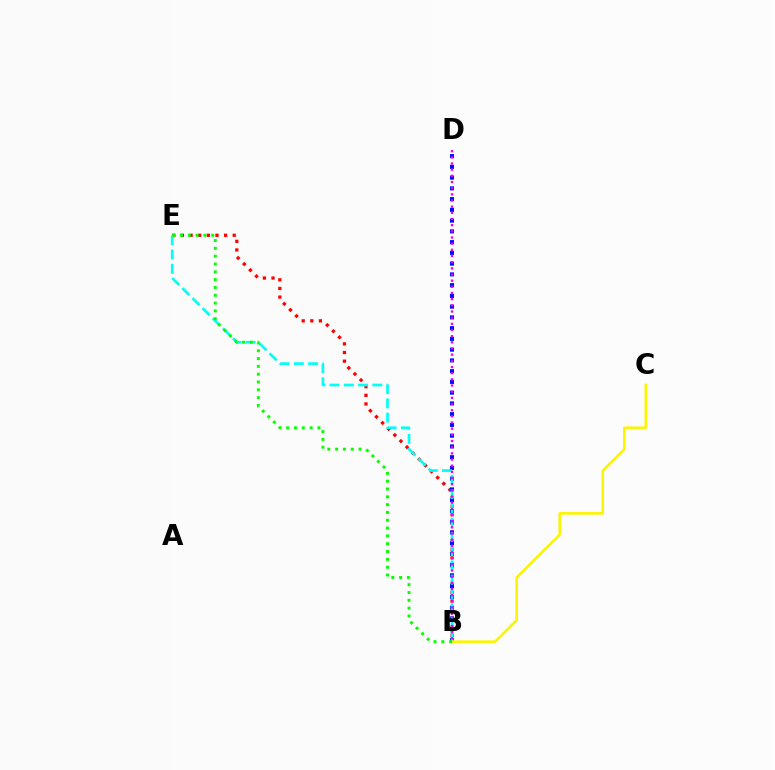{('B', 'E'): [{'color': '#ff0000', 'line_style': 'dotted', 'thickness': 2.34}, {'color': '#00fff6', 'line_style': 'dashed', 'thickness': 1.94}, {'color': '#08ff00', 'line_style': 'dotted', 'thickness': 2.12}], ('B', 'D'): [{'color': '#0010ff', 'line_style': 'dotted', 'thickness': 2.92}, {'color': '#ee00ff', 'line_style': 'dotted', 'thickness': 1.68}], ('B', 'C'): [{'color': '#fcf500', 'line_style': 'solid', 'thickness': 1.88}]}